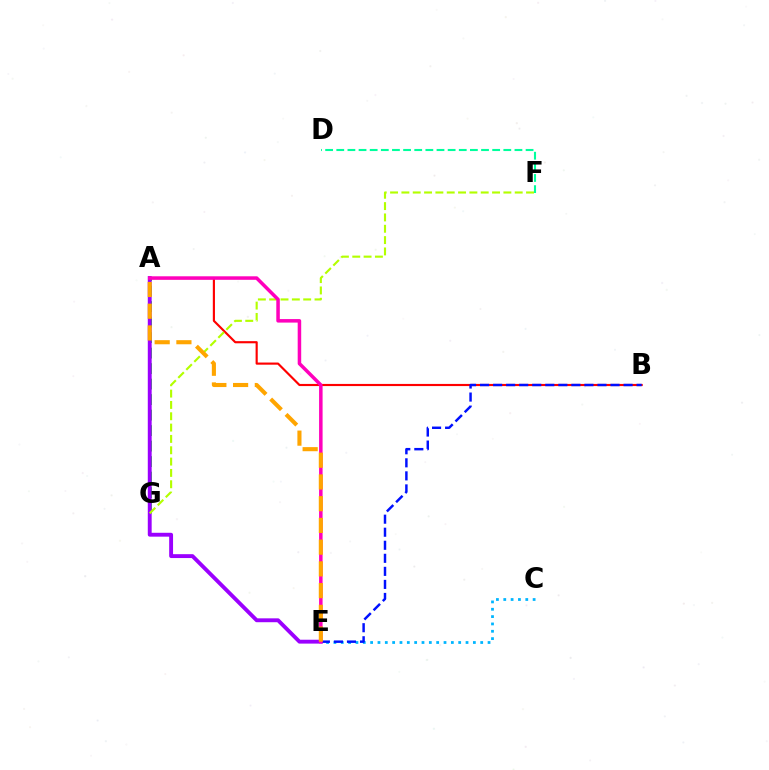{('A', 'B'): [{'color': '#ff0000', 'line_style': 'solid', 'thickness': 1.55}], ('A', 'G'): [{'color': '#08ff00', 'line_style': 'dashed', 'thickness': 2.11}], ('A', 'E'): [{'color': '#9b00ff', 'line_style': 'solid', 'thickness': 2.79}, {'color': '#ff00bd', 'line_style': 'solid', 'thickness': 2.53}, {'color': '#ffa500', 'line_style': 'dashed', 'thickness': 2.95}], ('F', 'G'): [{'color': '#b3ff00', 'line_style': 'dashed', 'thickness': 1.54}], ('C', 'E'): [{'color': '#00b5ff', 'line_style': 'dotted', 'thickness': 1.99}], ('D', 'F'): [{'color': '#00ff9d', 'line_style': 'dashed', 'thickness': 1.51}], ('B', 'E'): [{'color': '#0010ff', 'line_style': 'dashed', 'thickness': 1.77}]}